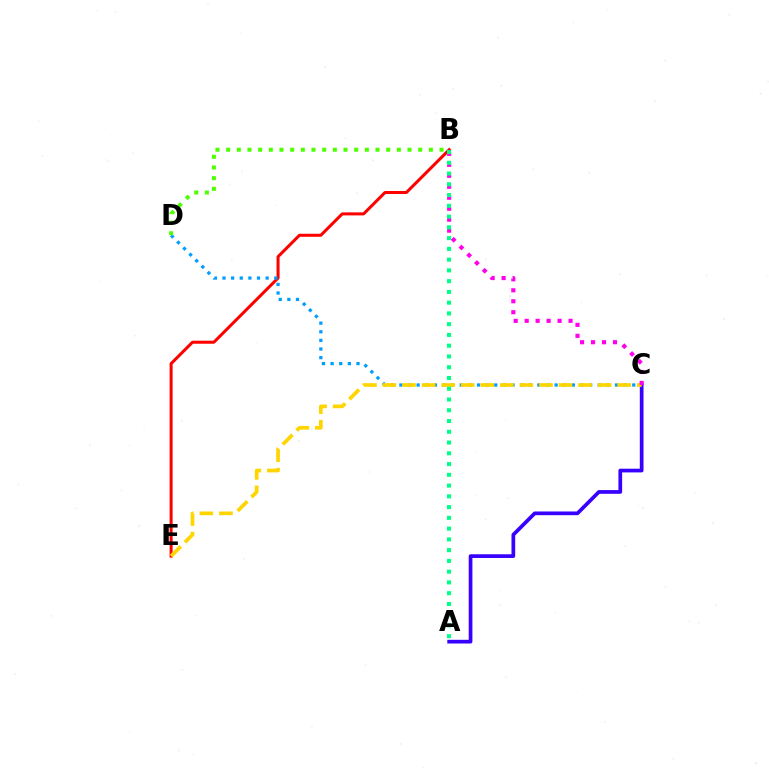{('B', 'E'): [{'color': '#ff0000', 'line_style': 'solid', 'thickness': 2.18}], ('C', 'D'): [{'color': '#009eff', 'line_style': 'dotted', 'thickness': 2.34}], ('B', 'D'): [{'color': '#4fff00', 'line_style': 'dotted', 'thickness': 2.9}], ('A', 'C'): [{'color': '#3700ff', 'line_style': 'solid', 'thickness': 2.67}], ('C', 'E'): [{'color': '#ffd500', 'line_style': 'dashed', 'thickness': 2.66}], ('B', 'C'): [{'color': '#ff00ed', 'line_style': 'dotted', 'thickness': 2.98}], ('A', 'B'): [{'color': '#00ff86', 'line_style': 'dotted', 'thickness': 2.92}]}